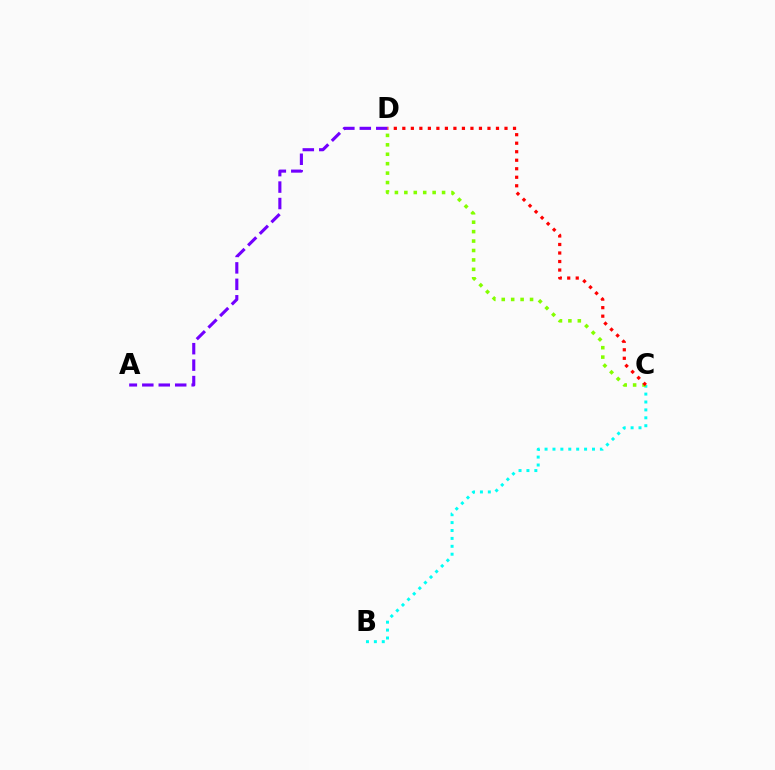{('A', 'D'): [{'color': '#7200ff', 'line_style': 'dashed', 'thickness': 2.24}], ('B', 'C'): [{'color': '#00fff6', 'line_style': 'dotted', 'thickness': 2.15}], ('C', 'D'): [{'color': '#84ff00', 'line_style': 'dotted', 'thickness': 2.56}, {'color': '#ff0000', 'line_style': 'dotted', 'thickness': 2.31}]}